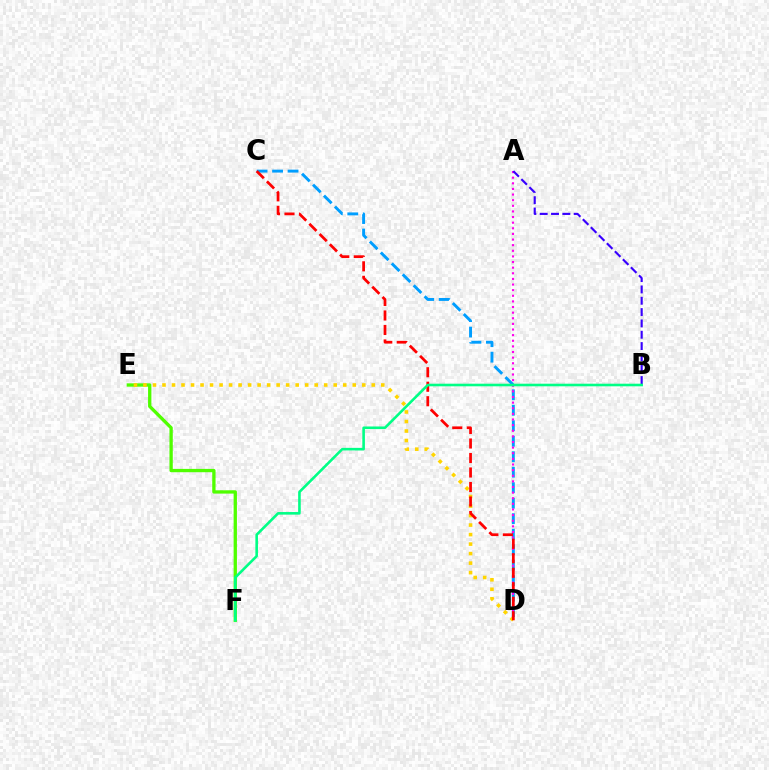{('C', 'D'): [{'color': '#009eff', 'line_style': 'dashed', 'thickness': 2.1}, {'color': '#ff0000', 'line_style': 'dashed', 'thickness': 1.97}], ('E', 'F'): [{'color': '#4fff00', 'line_style': 'solid', 'thickness': 2.39}], ('A', 'D'): [{'color': '#ff00ed', 'line_style': 'dotted', 'thickness': 1.53}], ('D', 'E'): [{'color': '#ffd500', 'line_style': 'dotted', 'thickness': 2.58}], ('A', 'B'): [{'color': '#3700ff', 'line_style': 'dashed', 'thickness': 1.54}], ('B', 'F'): [{'color': '#00ff86', 'line_style': 'solid', 'thickness': 1.87}]}